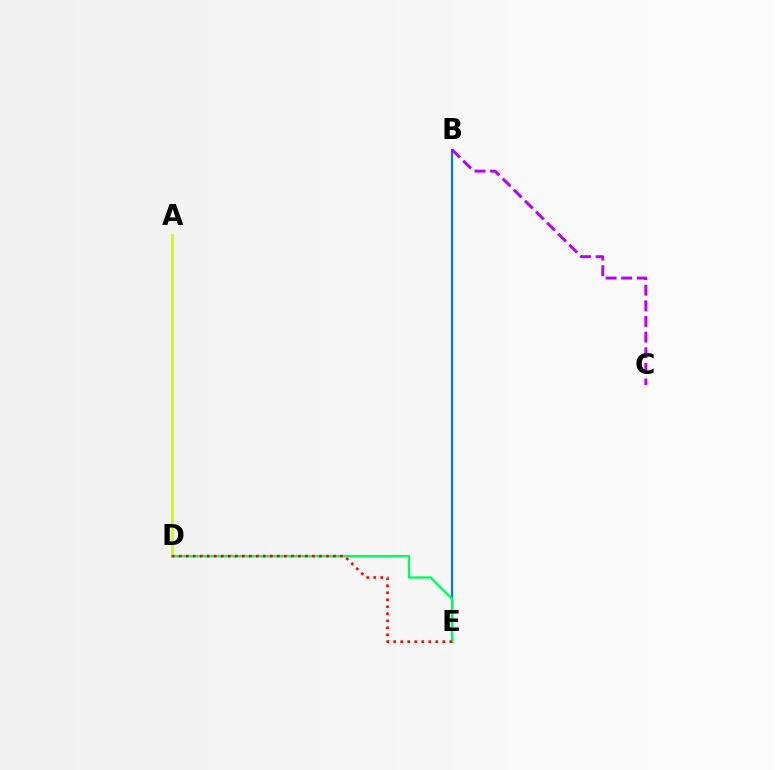{('A', 'D'): [{'color': '#d1ff00', 'line_style': 'solid', 'thickness': 2.26}], ('B', 'E'): [{'color': '#0074ff', 'line_style': 'solid', 'thickness': 1.58}], ('D', 'E'): [{'color': '#00ff5c', 'line_style': 'solid', 'thickness': 1.7}, {'color': '#ff0000', 'line_style': 'dotted', 'thickness': 1.9}], ('B', 'C'): [{'color': '#b900ff', 'line_style': 'dashed', 'thickness': 2.12}]}